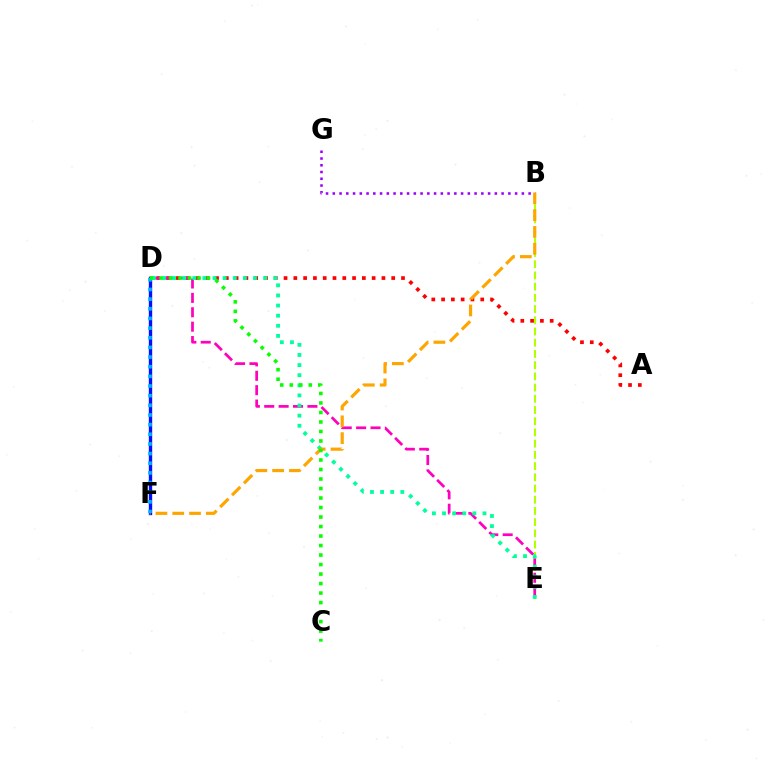{('A', 'D'): [{'color': '#ff0000', 'line_style': 'dotted', 'thickness': 2.66}], ('B', 'G'): [{'color': '#9b00ff', 'line_style': 'dotted', 'thickness': 1.83}], ('B', 'E'): [{'color': '#b3ff00', 'line_style': 'dashed', 'thickness': 1.52}], ('D', 'F'): [{'color': '#0010ff', 'line_style': 'solid', 'thickness': 2.42}, {'color': '#00b5ff', 'line_style': 'dotted', 'thickness': 2.62}], ('D', 'E'): [{'color': '#ff00bd', 'line_style': 'dashed', 'thickness': 1.96}, {'color': '#00ff9d', 'line_style': 'dotted', 'thickness': 2.75}], ('B', 'F'): [{'color': '#ffa500', 'line_style': 'dashed', 'thickness': 2.28}], ('C', 'D'): [{'color': '#08ff00', 'line_style': 'dotted', 'thickness': 2.58}]}